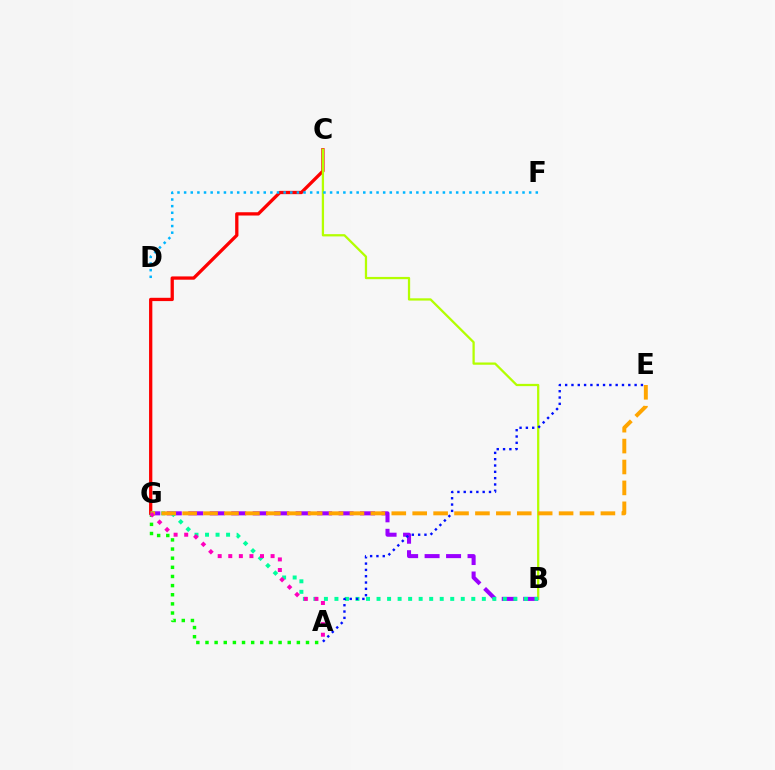{('C', 'G'): [{'color': '#ff0000', 'line_style': 'solid', 'thickness': 2.36}], ('B', 'C'): [{'color': '#b3ff00', 'line_style': 'solid', 'thickness': 1.63}], ('B', 'G'): [{'color': '#9b00ff', 'line_style': 'dashed', 'thickness': 2.92}, {'color': '#00ff9d', 'line_style': 'dotted', 'thickness': 2.86}], ('E', 'G'): [{'color': '#ffa500', 'line_style': 'dashed', 'thickness': 2.84}], ('A', 'E'): [{'color': '#0010ff', 'line_style': 'dotted', 'thickness': 1.72}], ('D', 'F'): [{'color': '#00b5ff', 'line_style': 'dotted', 'thickness': 1.8}], ('A', 'G'): [{'color': '#08ff00', 'line_style': 'dotted', 'thickness': 2.48}, {'color': '#ff00bd', 'line_style': 'dotted', 'thickness': 2.87}]}